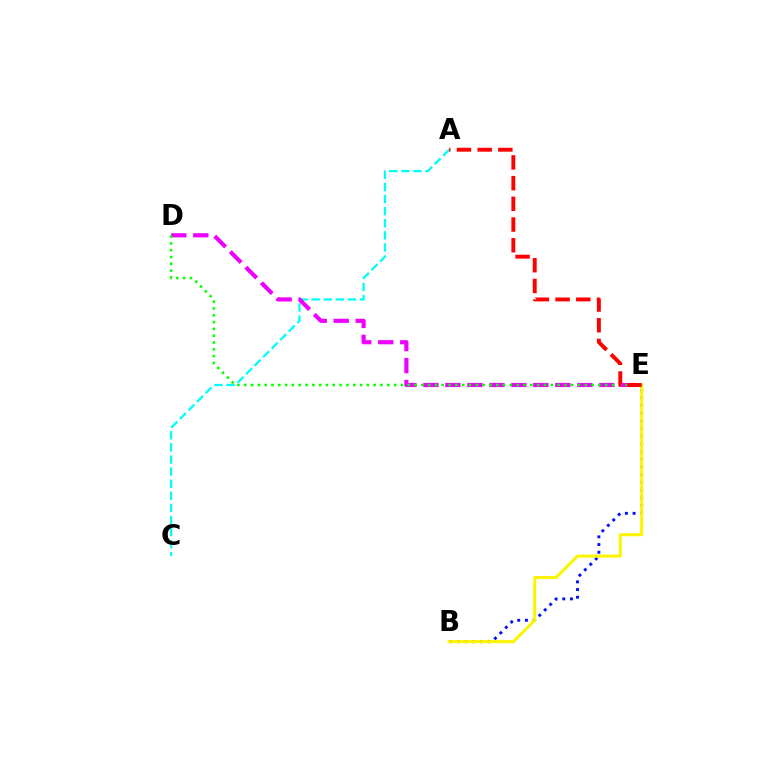{('B', 'E'): [{'color': '#0010ff', 'line_style': 'dotted', 'thickness': 2.09}, {'color': '#fcf500', 'line_style': 'solid', 'thickness': 2.19}], ('A', 'C'): [{'color': '#00fff6', 'line_style': 'dashed', 'thickness': 1.64}], ('D', 'E'): [{'color': '#ee00ff', 'line_style': 'dashed', 'thickness': 2.99}, {'color': '#08ff00', 'line_style': 'dotted', 'thickness': 1.85}], ('A', 'E'): [{'color': '#ff0000', 'line_style': 'dashed', 'thickness': 2.81}]}